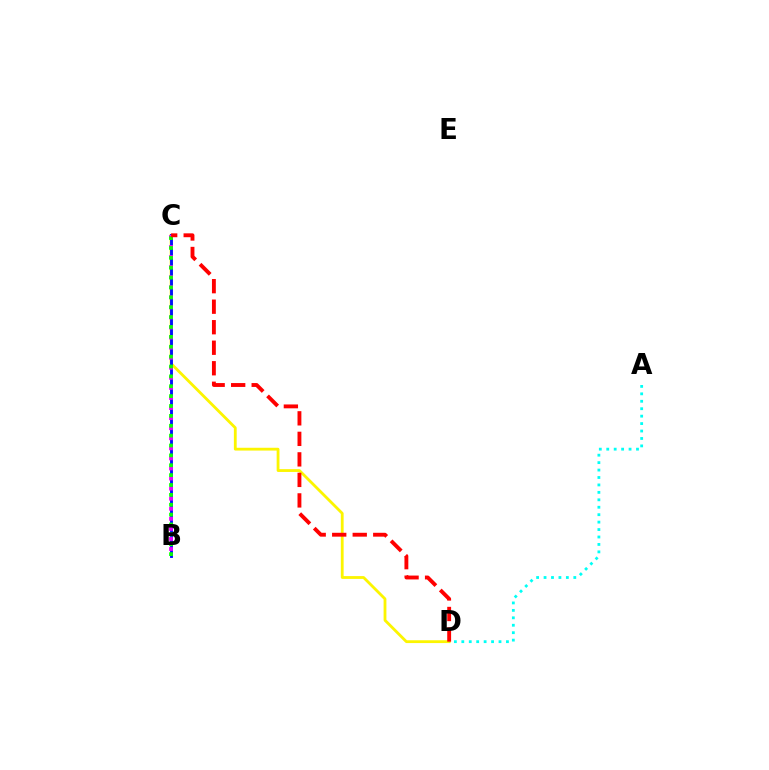{('C', 'D'): [{'color': '#fcf500', 'line_style': 'solid', 'thickness': 2.02}, {'color': '#ff0000', 'line_style': 'dashed', 'thickness': 2.79}], ('B', 'C'): [{'color': '#0010ff', 'line_style': 'solid', 'thickness': 2.06}, {'color': '#ee00ff', 'line_style': 'dotted', 'thickness': 2.74}, {'color': '#08ff00', 'line_style': 'dotted', 'thickness': 2.68}], ('A', 'D'): [{'color': '#00fff6', 'line_style': 'dotted', 'thickness': 2.02}]}